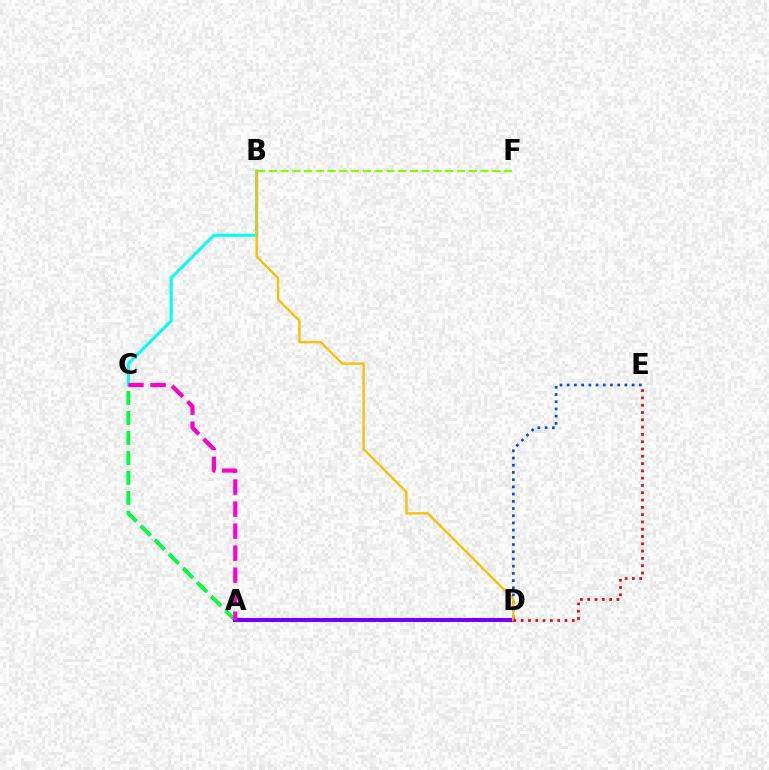{('B', 'F'): [{'color': '#84ff00', 'line_style': 'dashed', 'thickness': 1.6}], ('A', 'C'): [{'color': '#00ff39', 'line_style': 'dashed', 'thickness': 2.71}, {'color': '#ff00cf', 'line_style': 'dashed', 'thickness': 2.99}], ('D', 'E'): [{'color': '#004bff', 'line_style': 'dotted', 'thickness': 1.96}, {'color': '#ff0000', 'line_style': 'dotted', 'thickness': 1.98}], ('B', 'C'): [{'color': '#00fff6', 'line_style': 'solid', 'thickness': 2.19}], ('A', 'D'): [{'color': '#7200ff', 'line_style': 'solid', 'thickness': 2.9}], ('B', 'D'): [{'color': '#ffbd00', 'line_style': 'solid', 'thickness': 1.67}]}